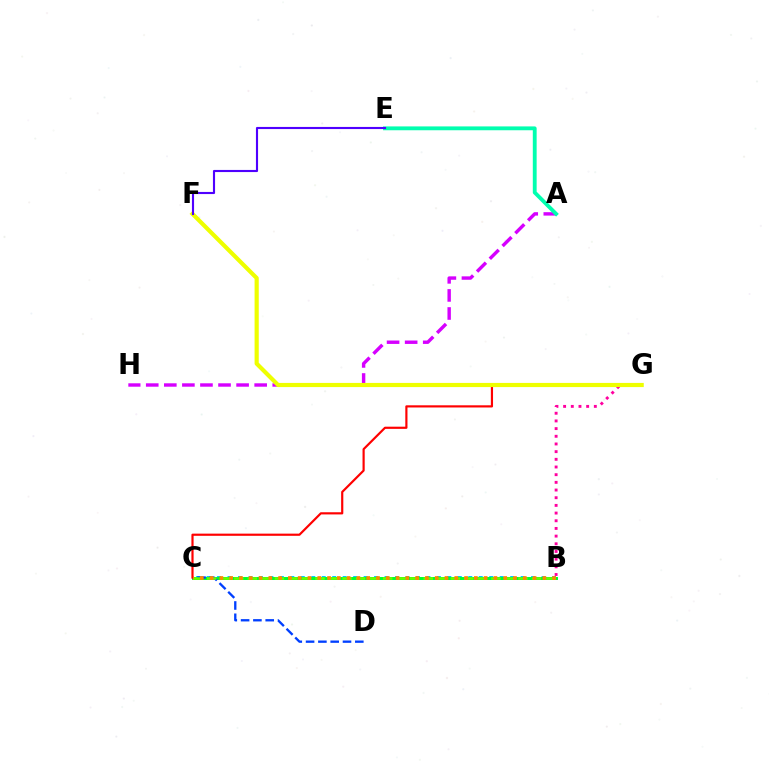{('B', 'C'): [{'color': '#00c7ff', 'line_style': 'dotted', 'thickness': 2.84}, {'color': '#00ff27', 'line_style': 'solid', 'thickness': 2.13}, {'color': '#66ff00', 'line_style': 'dashed', 'thickness': 1.84}, {'color': '#ff8800', 'line_style': 'dotted', 'thickness': 2.66}], ('B', 'G'): [{'color': '#ff00a0', 'line_style': 'dotted', 'thickness': 2.09}], ('A', 'H'): [{'color': '#d600ff', 'line_style': 'dashed', 'thickness': 2.46}], ('A', 'E'): [{'color': '#00ffaf', 'line_style': 'solid', 'thickness': 2.77}], ('C', 'D'): [{'color': '#003fff', 'line_style': 'dashed', 'thickness': 1.67}], ('C', 'G'): [{'color': '#ff0000', 'line_style': 'solid', 'thickness': 1.57}], ('F', 'G'): [{'color': '#eeff00', 'line_style': 'solid', 'thickness': 3.0}], ('E', 'F'): [{'color': '#4f00ff', 'line_style': 'solid', 'thickness': 1.53}]}